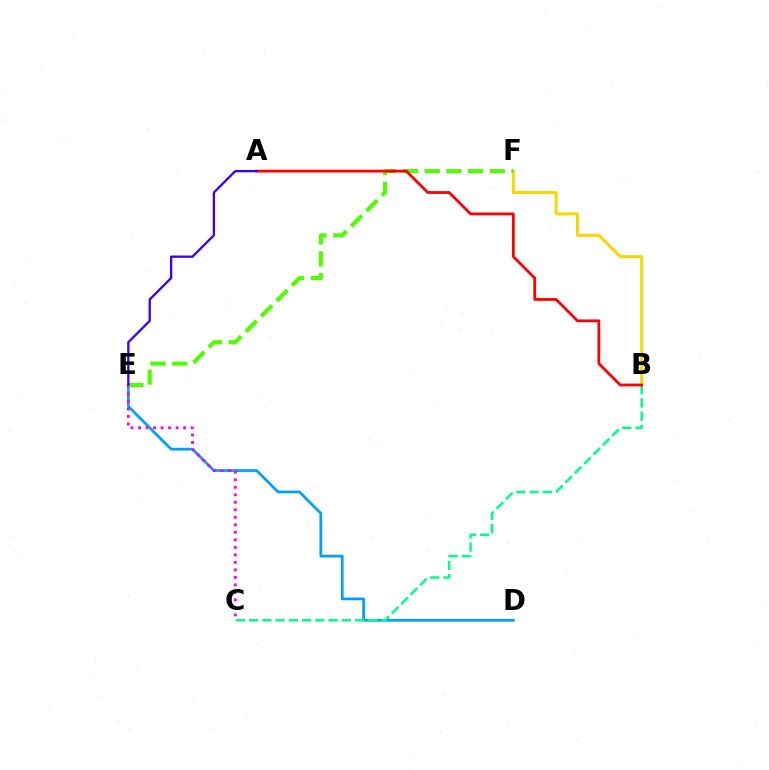{('B', 'F'): [{'color': '#ffd500', 'line_style': 'solid', 'thickness': 2.16}], ('D', 'E'): [{'color': '#009eff', 'line_style': 'solid', 'thickness': 1.97}], ('C', 'E'): [{'color': '#ff00ed', 'line_style': 'dotted', 'thickness': 2.04}], ('E', 'F'): [{'color': '#4fff00', 'line_style': 'dashed', 'thickness': 2.95}], ('B', 'C'): [{'color': '#00ff86', 'line_style': 'dashed', 'thickness': 1.8}], ('A', 'B'): [{'color': '#ff0000', 'line_style': 'solid', 'thickness': 2.01}], ('A', 'E'): [{'color': '#3700ff', 'line_style': 'solid', 'thickness': 1.66}]}